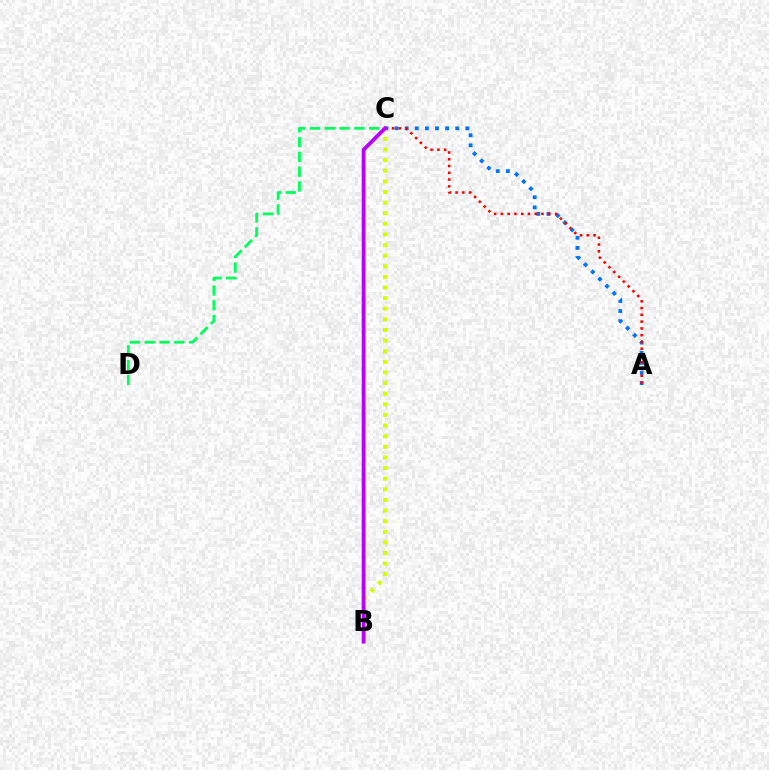{('C', 'D'): [{'color': '#00ff5c', 'line_style': 'dashed', 'thickness': 2.0}], ('A', 'C'): [{'color': '#0074ff', 'line_style': 'dotted', 'thickness': 2.75}, {'color': '#ff0000', 'line_style': 'dotted', 'thickness': 1.84}], ('B', 'C'): [{'color': '#d1ff00', 'line_style': 'dotted', 'thickness': 2.88}, {'color': '#b900ff', 'line_style': 'solid', 'thickness': 2.74}]}